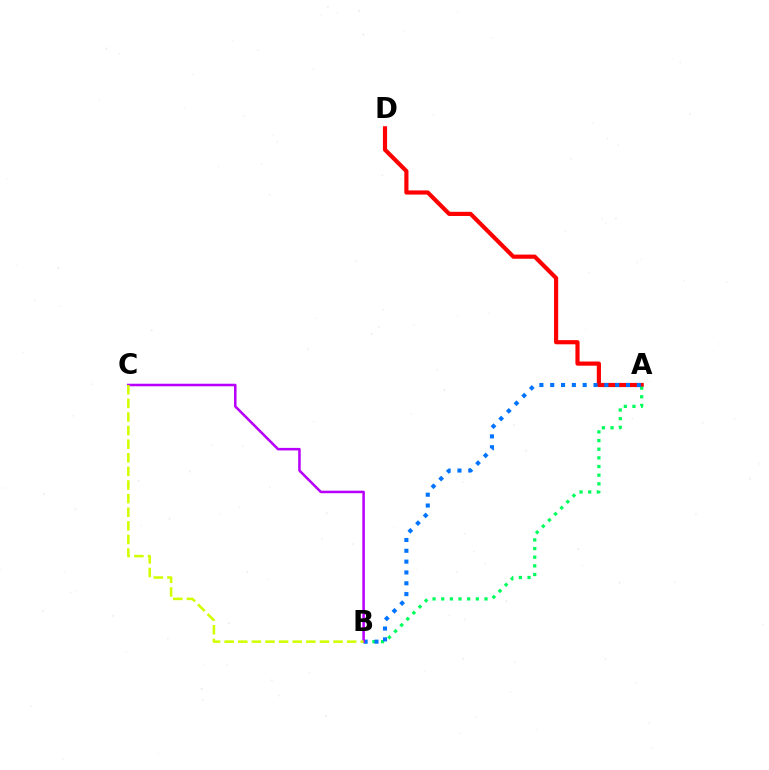{('A', 'D'): [{'color': '#ff0000', 'line_style': 'solid', 'thickness': 3.0}], ('A', 'B'): [{'color': '#00ff5c', 'line_style': 'dotted', 'thickness': 2.35}, {'color': '#0074ff', 'line_style': 'dotted', 'thickness': 2.94}], ('B', 'C'): [{'color': '#b900ff', 'line_style': 'solid', 'thickness': 1.83}, {'color': '#d1ff00', 'line_style': 'dashed', 'thickness': 1.85}]}